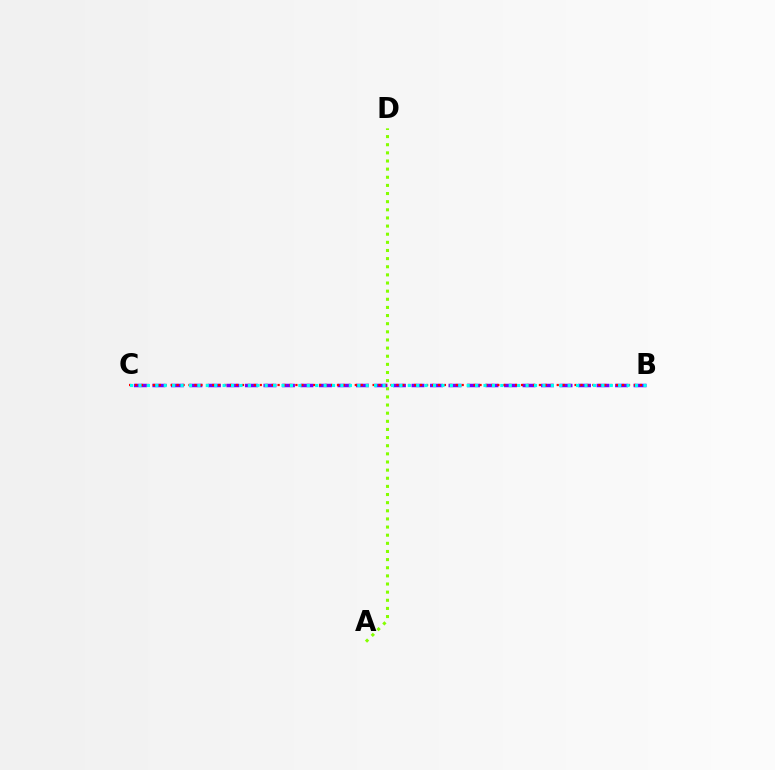{('B', 'C'): [{'color': '#7200ff', 'line_style': 'dashed', 'thickness': 2.51}, {'color': '#ff0000', 'line_style': 'dotted', 'thickness': 1.61}, {'color': '#00fff6', 'line_style': 'dotted', 'thickness': 2.29}], ('A', 'D'): [{'color': '#84ff00', 'line_style': 'dotted', 'thickness': 2.21}]}